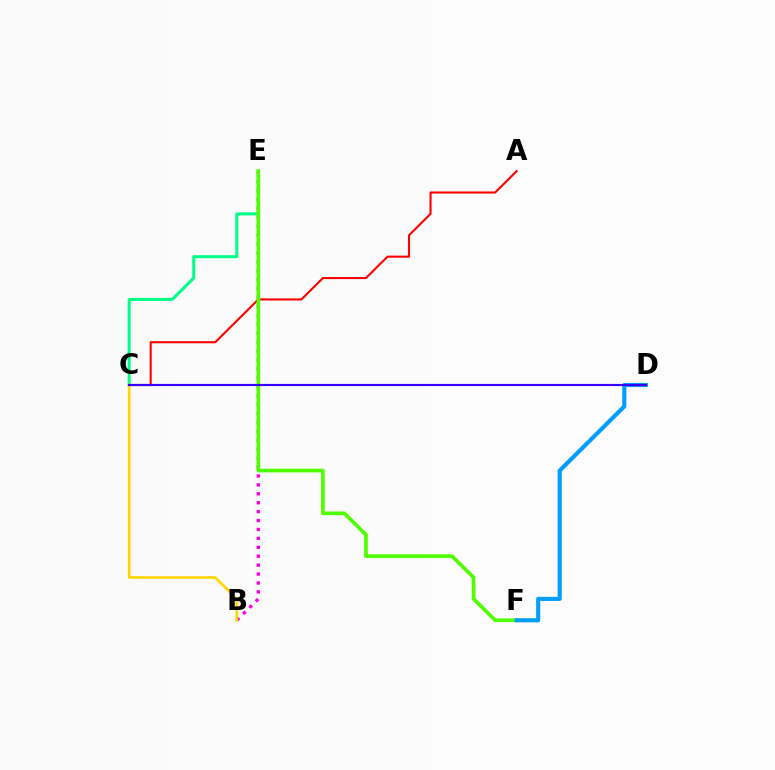{('C', 'E'): [{'color': '#00ff86', 'line_style': 'solid', 'thickness': 2.18}], ('A', 'C'): [{'color': '#ff0000', 'line_style': 'solid', 'thickness': 1.51}], ('B', 'E'): [{'color': '#ff00ed', 'line_style': 'dotted', 'thickness': 2.42}], ('E', 'F'): [{'color': '#4fff00', 'line_style': 'solid', 'thickness': 2.64}], ('D', 'F'): [{'color': '#009eff', 'line_style': 'solid', 'thickness': 2.97}], ('B', 'C'): [{'color': '#ffd500', 'line_style': 'solid', 'thickness': 1.9}], ('C', 'D'): [{'color': '#3700ff', 'line_style': 'solid', 'thickness': 1.55}]}